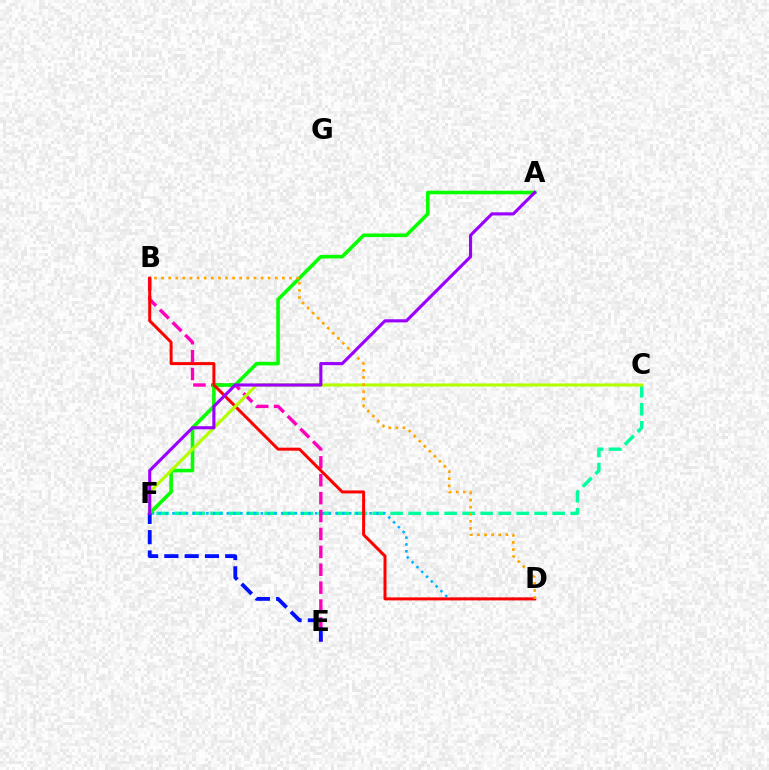{('C', 'F'): [{'color': '#00ff9d', 'line_style': 'dashed', 'thickness': 2.45}, {'color': '#b3ff00', 'line_style': 'solid', 'thickness': 2.25}], ('D', 'F'): [{'color': '#00b5ff', 'line_style': 'dotted', 'thickness': 1.85}], ('B', 'E'): [{'color': '#ff00bd', 'line_style': 'dashed', 'thickness': 2.43}], ('A', 'F'): [{'color': '#08ff00', 'line_style': 'solid', 'thickness': 2.58}, {'color': '#9b00ff', 'line_style': 'solid', 'thickness': 2.24}], ('B', 'D'): [{'color': '#ff0000', 'line_style': 'solid', 'thickness': 2.16}, {'color': '#ffa500', 'line_style': 'dotted', 'thickness': 1.93}], ('E', 'F'): [{'color': '#0010ff', 'line_style': 'dashed', 'thickness': 2.76}]}